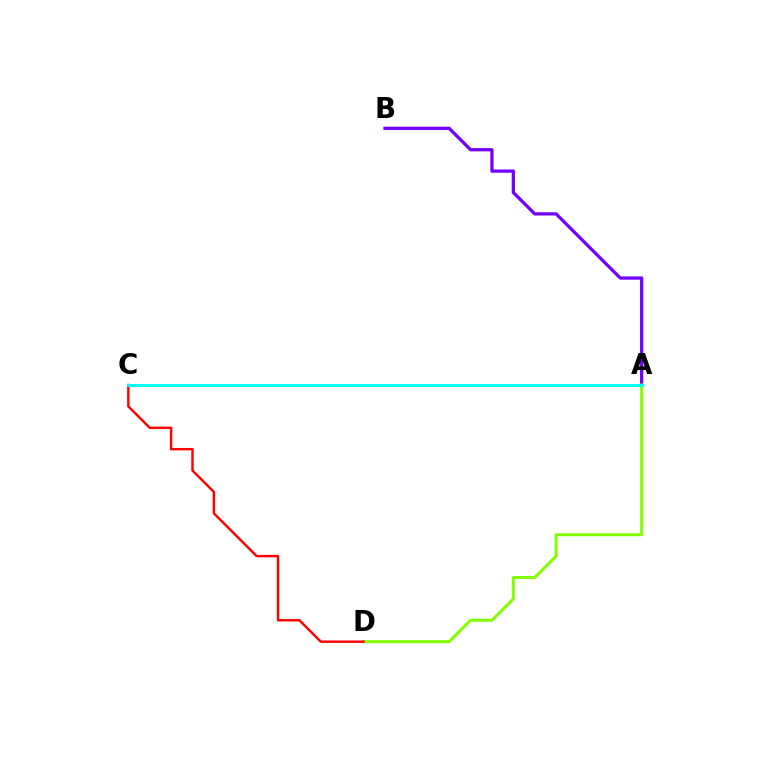{('A', 'B'): [{'color': '#7200ff', 'line_style': 'solid', 'thickness': 2.34}], ('A', 'D'): [{'color': '#84ff00', 'line_style': 'solid', 'thickness': 2.17}], ('C', 'D'): [{'color': '#ff0000', 'line_style': 'solid', 'thickness': 1.74}], ('A', 'C'): [{'color': '#00fff6', 'line_style': 'solid', 'thickness': 2.13}]}